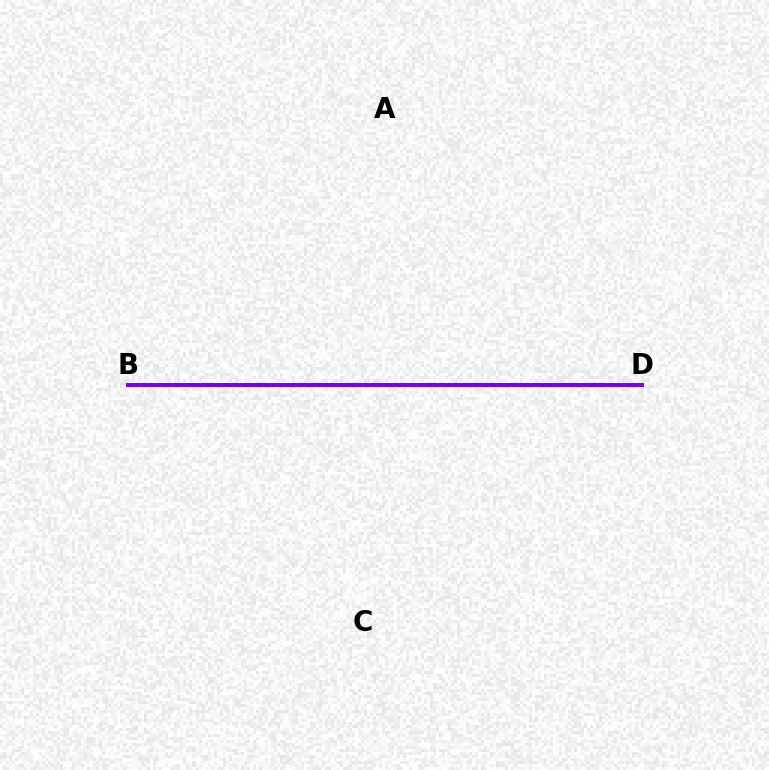{('B', 'D'): [{'color': '#84ff00', 'line_style': 'dashed', 'thickness': 1.96}, {'color': '#00fff6', 'line_style': 'solid', 'thickness': 2.62}, {'color': '#ff0000', 'line_style': 'solid', 'thickness': 2.91}, {'color': '#7200ff', 'line_style': 'solid', 'thickness': 2.6}]}